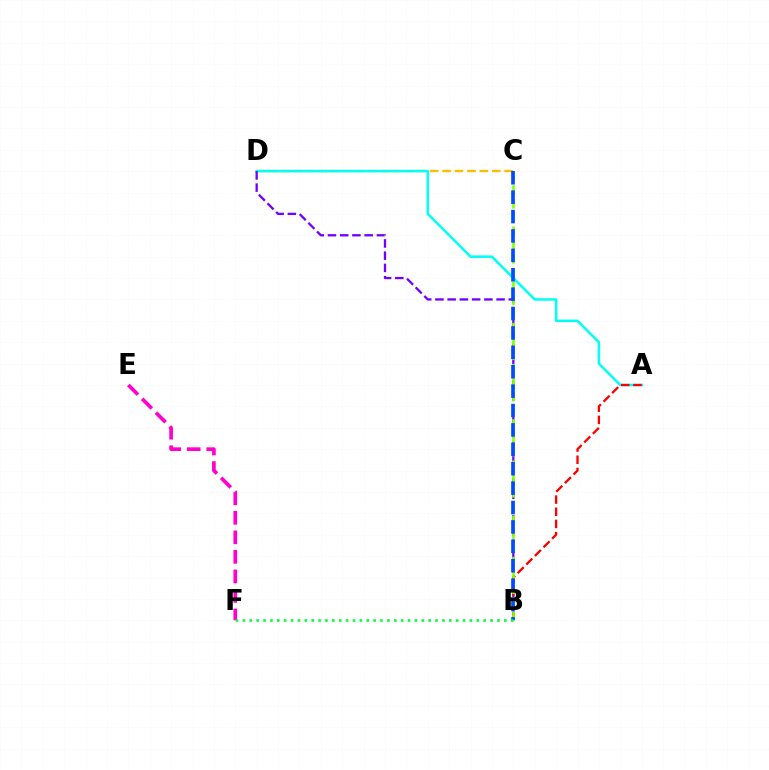{('C', 'D'): [{'color': '#ffbd00', 'line_style': 'dashed', 'thickness': 1.69}], ('E', 'F'): [{'color': '#ff00cf', 'line_style': 'dashed', 'thickness': 2.65}], ('A', 'D'): [{'color': '#00fff6', 'line_style': 'solid', 'thickness': 1.81}], ('B', 'D'): [{'color': '#7200ff', 'line_style': 'dashed', 'thickness': 1.66}], ('A', 'B'): [{'color': '#ff0000', 'line_style': 'dashed', 'thickness': 1.65}], ('B', 'C'): [{'color': '#84ff00', 'line_style': 'dashed', 'thickness': 1.87}, {'color': '#004bff', 'line_style': 'dashed', 'thickness': 2.64}], ('B', 'F'): [{'color': '#00ff39', 'line_style': 'dotted', 'thickness': 1.87}]}